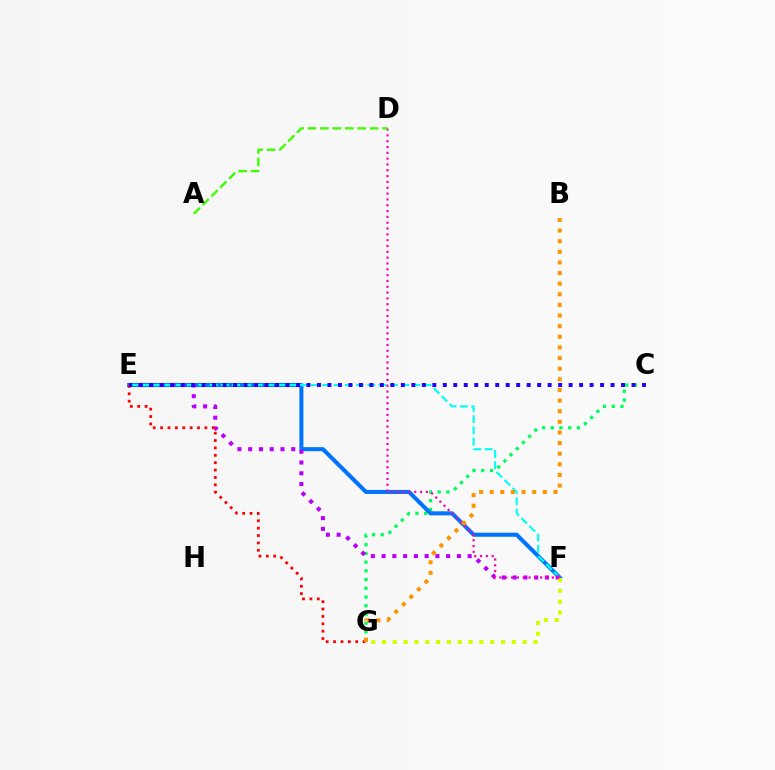{('C', 'G'): [{'color': '#00ff5c', 'line_style': 'dotted', 'thickness': 2.37}], ('E', 'F'): [{'color': '#0074ff', 'line_style': 'solid', 'thickness': 2.91}, {'color': '#00fff6', 'line_style': 'dashed', 'thickness': 1.53}, {'color': '#b900ff', 'line_style': 'dotted', 'thickness': 2.92}], ('F', 'G'): [{'color': '#d1ff00', 'line_style': 'dotted', 'thickness': 2.94}], ('E', 'G'): [{'color': '#ff0000', 'line_style': 'dotted', 'thickness': 2.01}], ('C', 'E'): [{'color': '#2500ff', 'line_style': 'dotted', 'thickness': 2.85}], ('D', 'F'): [{'color': '#ff00ac', 'line_style': 'dotted', 'thickness': 1.58}], ('B', 'G'): [{'color': '#ff9400', 'line_style': 'dotted', 'thickness': 2.89}], ('A', 'D'): [{'color': '#3dff00', 'line_style': 'dashed', 'thickness': 1.69}]}